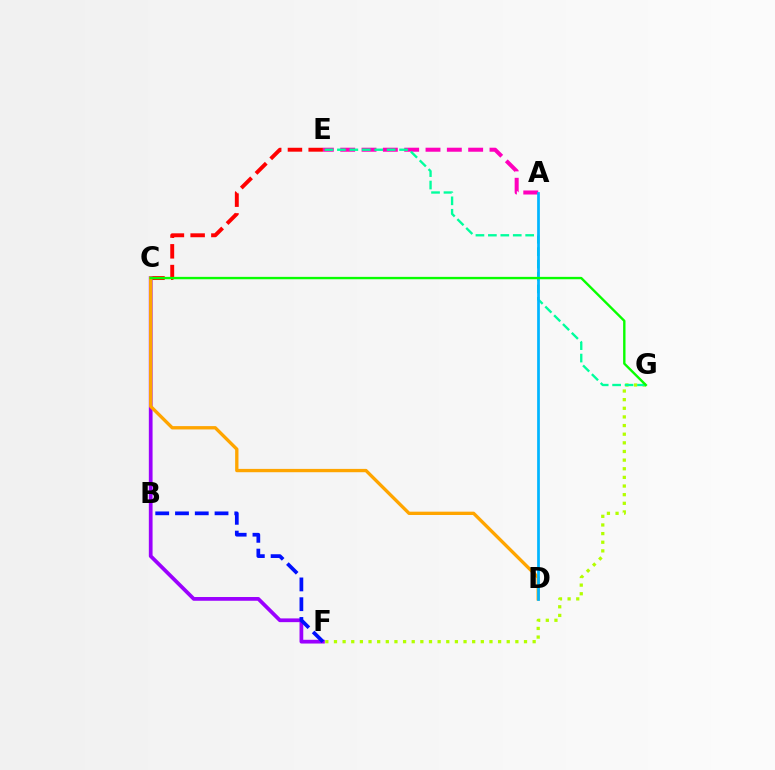{('C', 'E'): [{'color': '#ff0000', 'line_style': 'dashed', 'thickness': 2.82}], ('F', 'G'): [{'color': '#b3ff00', 'line_style': 'dotted', 'thickness': 2.35}], ('C', 'F'): [{'color': '#9b00ff', 'line_style': 'solid', 'thickness': 2.7}], ('C', 'D'): [{'color': '#ffa500', 'line_style': 'solid', 'thickness': 2.4}], ('A', 'E'): [{'color': '#ff00bd', 'line_style': 'dashed', 'thickness': 2.9}], ('B', 'F'): [{'color': '#0010ff', 'line_style': 'dashed', 'thickness': 2.69}], ('E', 'G'): [{'color': '#00ff9d', 'line_style': 'dashed', 'thickness': 1.69}], ('A', 'D'): [{'color': '#00b5ff', 'line_style': 'solid', 'thickness': 1.96}], ('C', 'G'): [{'color': '#08ff00', 'line_style': 'solid', 'thickness': 1.71}]}